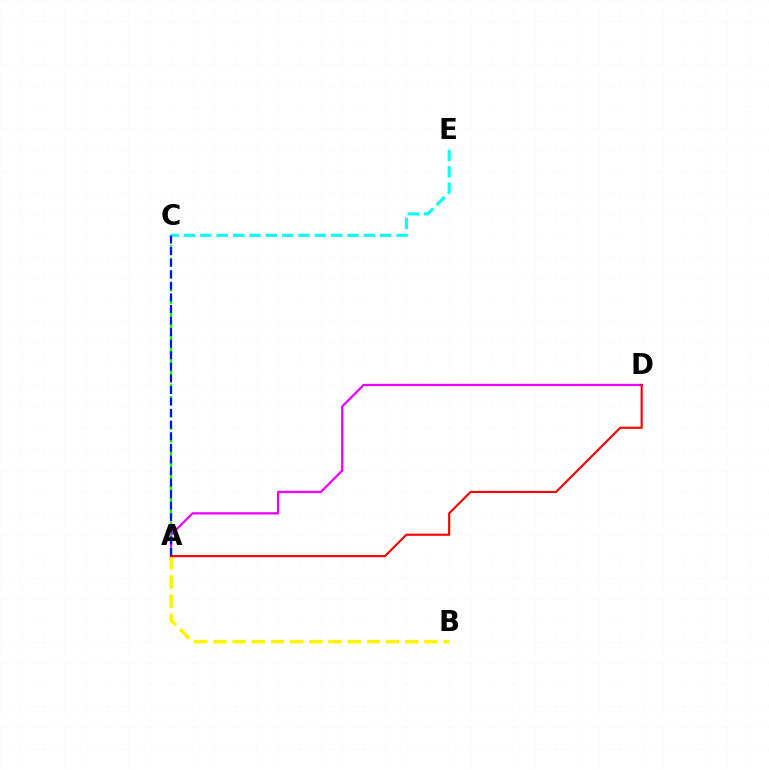{('A', 'D'): [{'color': '#ee00ff', 'line_style': 'solid', 'thickness': 1.64}, {'color': '#ff0000', 'line_style': 'solid', 'thickness': 1.54}], ('A', 'C'): [{'color': '#08ff00', 'line_style': 'dashed', 'thickness': 1.71}, {'color': '#0010ff', 'line_style': 'dashed', 'thickness': 1.57}], ('A', 'B'): [{'color': '#fcf500', 'line_style': 'dashed', 'thickness': 2.61}], ('C', 'E'): [{'color': '#00fff6', 'line_style': 'dashed', 'thickness': 2.22}]}